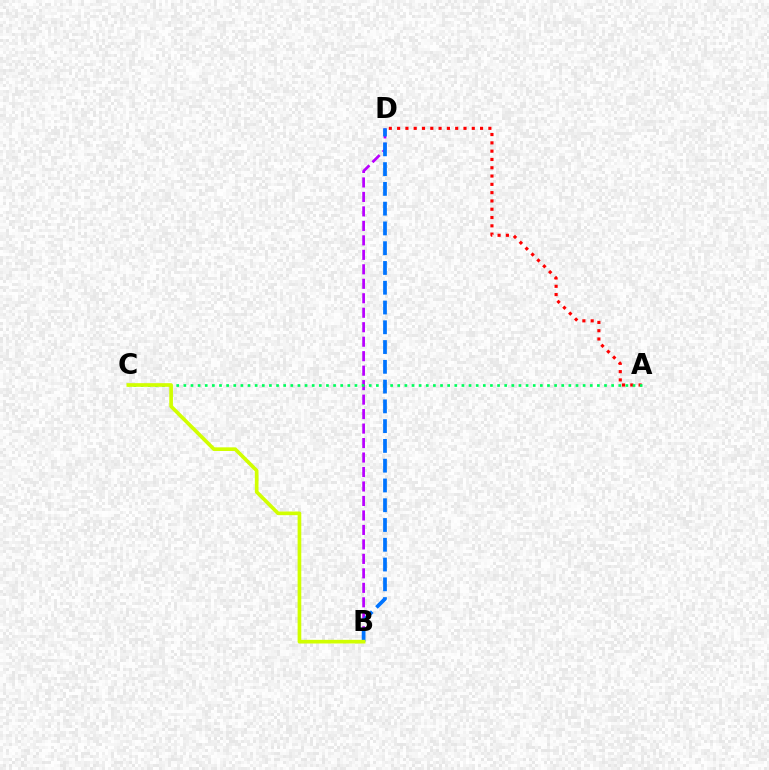{('B', 'D'): [{'color': '#b900ff', 'line_style': 'dashed', 'thickness': 1.97}, {'color': '#0074ff', 'line_style': 'dashed', 'thickness': 2.69}], ('A', 'D'): [{'color': '#ff0000', 'line_style': 'dotted', 'thickness': 2.25}], ('A', 'C'): [{'color': '#00ff5c', 'line_style': 'dotted', 'thickness': 1.94}], ('B', 'C'): [{'color': '#d1ff00', 'line_style': 'solid', 'thickness': 2.64}]}